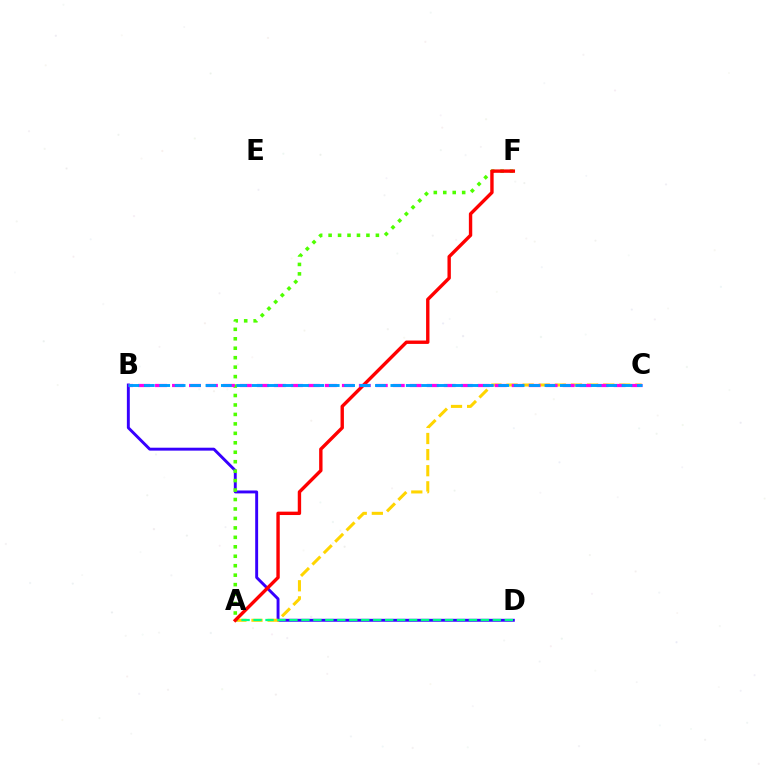{('B', 'D'): [{'color': '#3700ff', 'line_style': 'solid', 'thickness': 2.1}], ('A', 'C'): [{'color': '#ffd500', 'line_style': 'dashed', 'thickness': 2.19}], ('A', 'F'): [{'color': '#4fff00', 'line_style': 'dotted', 'thickness': 2.57}, {'color': '#ff0000', 'line_style': 'solid', 'thickness': 2.44}], ('A', 'D'): [{'color': '#00ff86', 'line_style': 'dashed', 'thickness': 1.63}], ('B', 'C'): [{'color': '#ff00ed', 'line_style': 'dashed', 'thickness': 2.31}, {'color': '#009eff', 'line_style': 'dashed', 'thickness': 2.09}]}